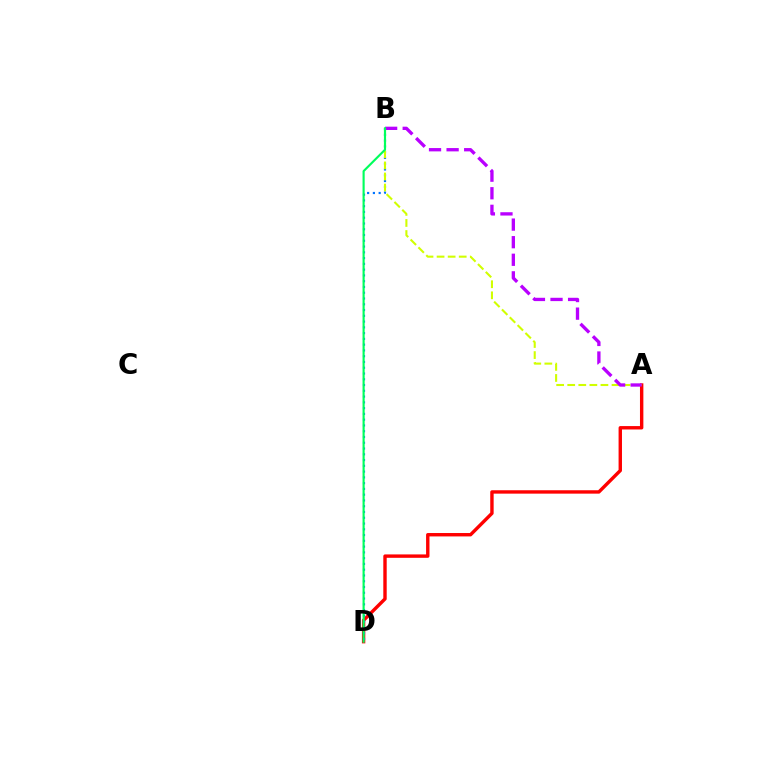{('A', 'D'): [{'color': '#ff0000', 'line_style': 'solid', 'thickness': 2.45}], ('B', 'D'): [{'color': '#0074ff', 'line_style': 'dotted', 'thickness': 1.57}, {'color': '#00ff5c', 'line_style': 'solid', 'thickness': 1.54}], ('A', 'B'): [{'color': '#d1ff00', 'line_style': 'dashed', 'thickness': 1.5}, {'color': '#b900ff', 'line_style': 'dashed', 'thickness': 2.39}]}